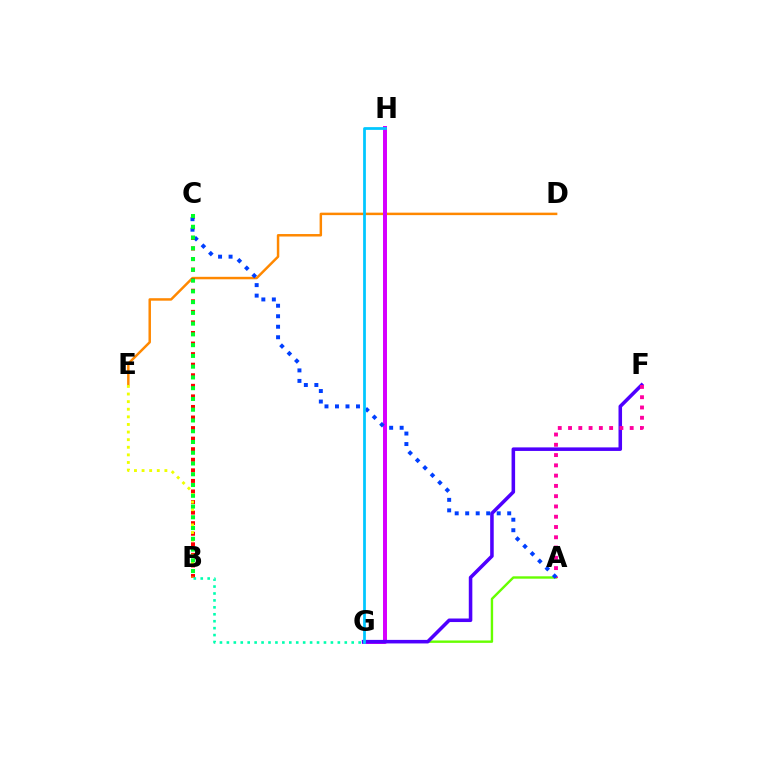{('D', 'E'): [{'color': '#ff8800', 'line_style': 'solid', 'thickness': 1.78}], ('B', 'C'): [{'color': '#ff0000', 'line_style': 'dotted', 'thickness': 2.87}, {'color': '#00ff27', 'line_style': 'dotted', 'thickness': 2.92}], ('G', 'H'): [{'color': '#d600ff', 'line_style': 'solid', 'thickness': 2.87}, {'color': '#00c7ff', 'line_style': 'solid', 'thickness': 1.98}], ('A', 'G'): [{'color': '#66ff00', 'line_style': 'solid', 'thickness': 1.72}], ('B', 'E'): [{'color': '#eeff00', 'line_style': 'dotted', 'thickness': 2.07}], ('F', 'G'): [{'color': '#4f00ff', 'line_style': 'solid', 'thickness': 2.56}], ('A', 'F'): [{'color': '#ff00a0', 'line_style': 'dotted', 'thickness': 2.79}], ('A', 'C'): [{'color': '#003fff', 'line_style': 'dotted', 'thickness': 2.85}], ('B', 'G'): [{'color': '#00ffaf', 'line_style': 'dotted', 'thickness': 1.88}]}